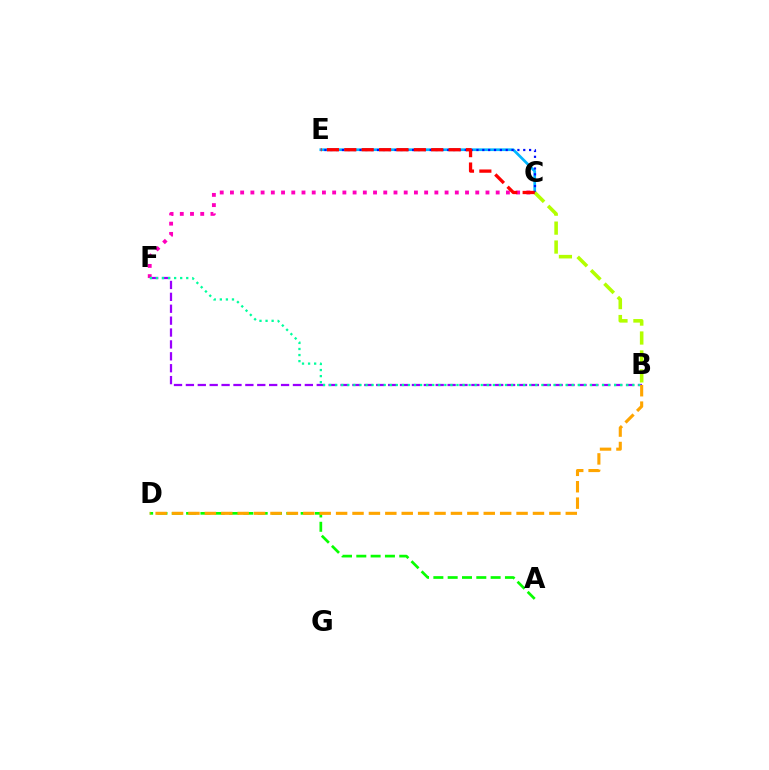{('B', 'F'): [{'color': '#9b00ff', 'line_style': 'dashed', 'thickness': 1.62}, {'color': '#00ff9d', 'line_style': 'dotted', 'thickness': 1.65}], ('C', 'E'): [{'color': '#00b5ff', 'line_style': 'solid', 'thickness': 1.95}, {'color': '#0010ff', 'line_style': 'dotted', 'thickness': 1.59}, {'color': '#ff0000', 'line_style': 'dashed', 'thickness': 2.36}], ('C', 'F'): [{'color': '#ff00bd', 'line_style': 'dotted', 'thickness': 2.78}], ('A', 'D'): [{'color': '#08ff00', 'line_style': 'dashed', 'thickness': 1.95}], ('B', 'C'): [{'color': '#b3ff00', 'line_style': 'dashed', 'thickness': 2.57}], ('B', 'D'): [{'color': '#ffa500', 'line_style': 'dashed', 'thickness': 2.23}]}